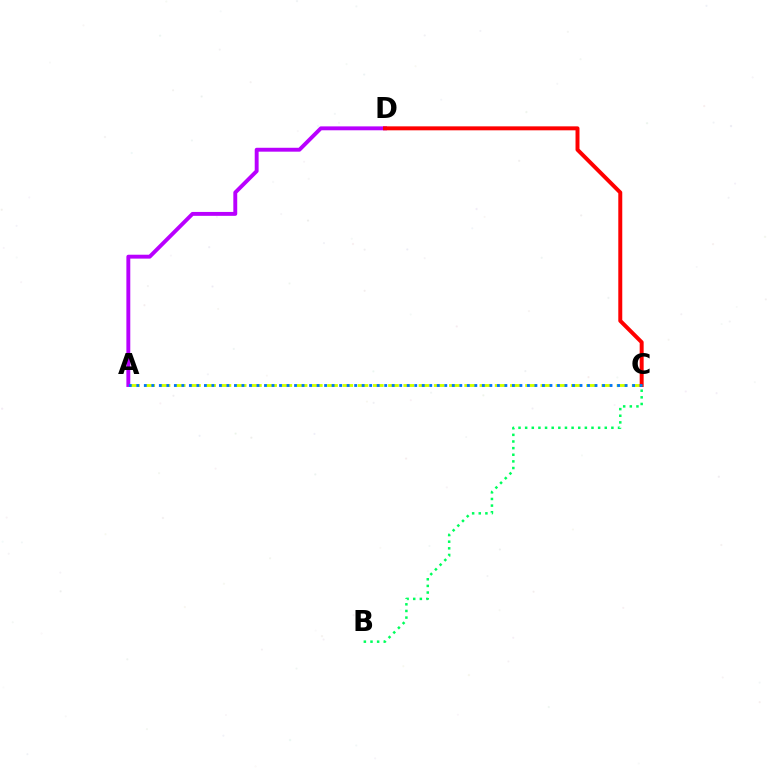{('A', 'D'): [{'color': '#b900ff', 'line_style': 'solid', 'thickness': 2.81}], ('A', 'C'): [{'color': '#d1ff00', 'line_style': 'dashed', 'thickness': 2.07}, {'color': '#0074ff', 'line_style': 'dotted', 'thickness': 2.04}], ('C', 'D'): [{'color': '#ff0000', 'line_style': 'solid', 'thickness': 2.85}], ('B', 'C'): [{'color': '#00ff5c', 'line_style': 'dotted', 'thickness': 1.8}]}